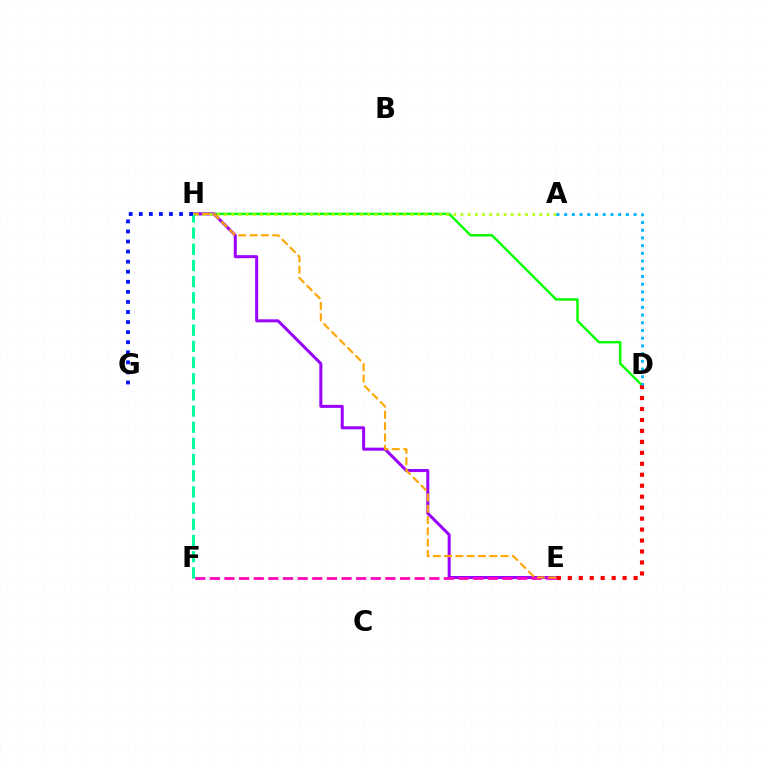{('D', 'H'): [{'color': '#08ff00', 'line_style': 'solid', 'thickness': 1.76}], ('E', 'H'): [{'color': '#9b00ff', 'line_style': 'solid', 'thickness': 2.18}, {'color': '#ffa500', 'line_style': 'dashed', 'thickness': 1.53}], ('A', 'H'): [{'color': '#b3ff00', 'line_style': 'dotted', 'thickness': 1.95}], ('E', 'F'): [{'color': '#ff00bd', 'line_style': 'dashed', 'thickness': 1.99}], ('D', 'E'): [{'color': '#ff0000', 'line_style': 'dotted', 'thickness': 2.98}], ('A', 'D'): [{'color': '#00b5ff', 'line_style': 'dotted', 'thickness': 2.1}], ('F', 'H'): [{'color': '#00ff9d', 'line_style': 'dashed', 'thickness': 2.2}], ('G', 'H'): [{'color': '#0010ff', 'line_style': 'dotted', 'thickness': 2.74}]}